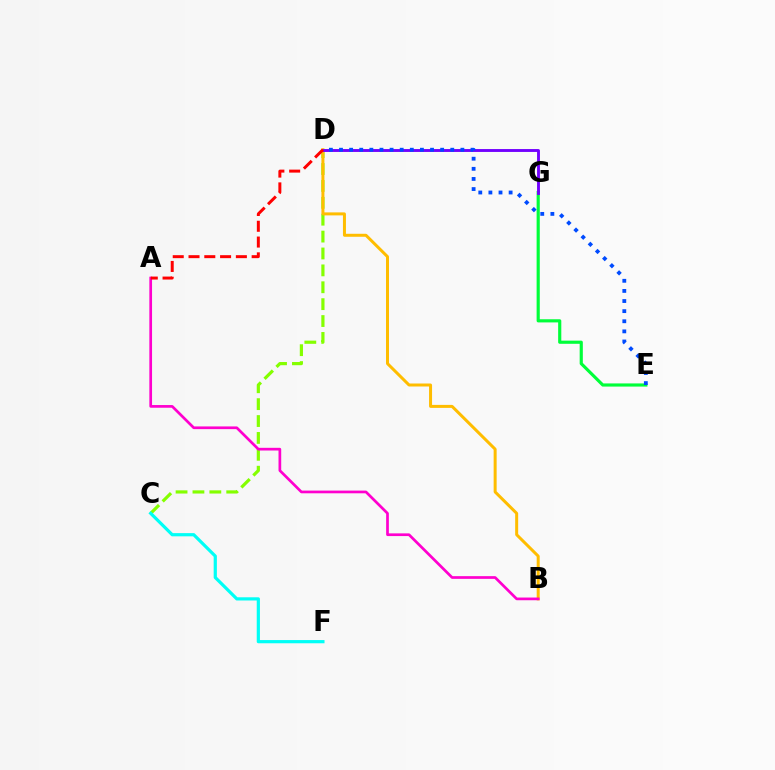{('C', 'D'): [{'color': '#84ff00', 'line_style': 'dashed', 'thickness': 2.29}], ('C', 'F'): [{'color': '#00fff6', 'line_style': 'solid', 'thickness': 2.3}], ('E', 'G'): [{'color': '#00ff39', 'line_style': 'solid', 'thickness': 2.27}], ('B', 'D'): [{'color': '#ffbd00', 'line_style': 'solid', 'thickness': 2.16}], ('D', 'G'): [{'color': '#7200ff', 'line_style': 'solid', 'thickness': 2.07}], ('A', 'B'): [{'color': '#ff00cf', 'line_style': 'solid', 'thickness': 1.95}], ('D', 'E'): [{'color': '#004bff', 'line_style': 'dotted', 'thickness': 2.75}], ('A', 'D'): [{'color': '#ff0000', 'line_style': 'dashed', 'thickness': 2.14}]}